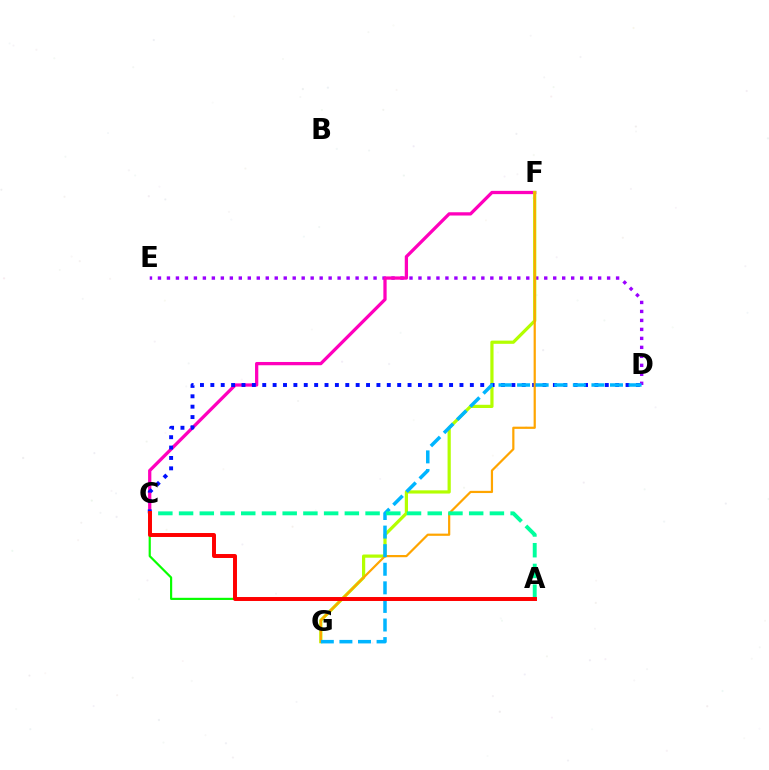{('D', 'E'): [{'color': '#9b00ff', 'line_style': 'dotted', 'thickness': 2.44}], ('C', 'F'): [{'color': '#ff00bd', 'line_style': 'solid', 'thickness': 2.35}], ('F', 'G'): [{'color': '#b3ff00', 'line_style': 'solid', 'thickness': 2.31}, {'color': '#ffa500', 'line_style': 'solid', 'thickness': 1.59}], ('C', 'D'): [{'color': '#0010ff', 'line_style': 'dotted', 'thickness': 2.82}], ('A', 'C'): [{'color': '#08ff00', 'line_style': 'solid', 'thickness': 1.57}, {'color': '#00ff9d', 'line_style': 'dashed', 'thickness': 2.82}, {'color': '#ff0000', 'line_style': 'solid', 'thickness': 2.85}], ('D', 'G'): [{'color': '#00b5ff', 'line_style': 'dashed', 'thickness': 2.52}]}